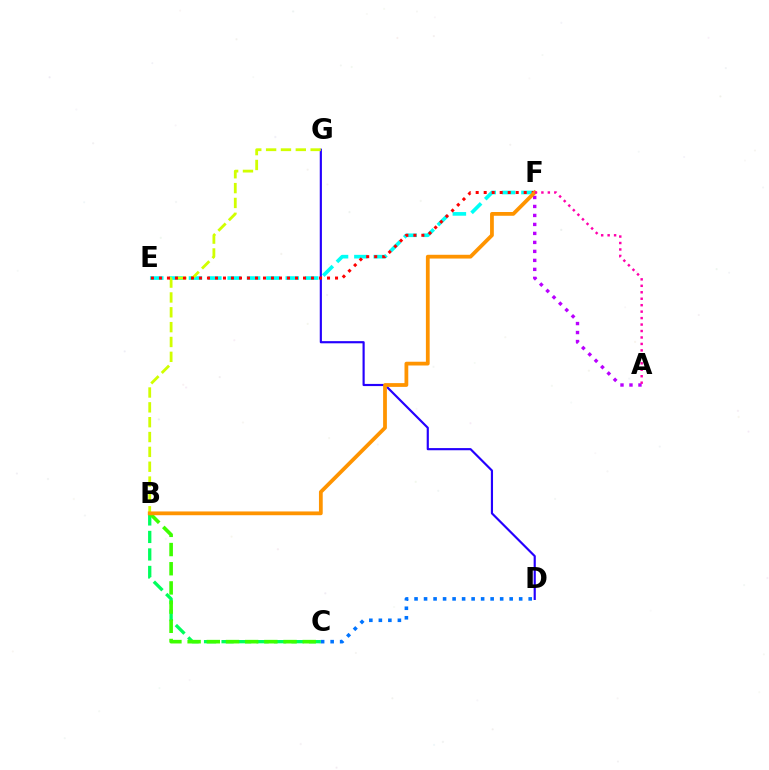{('D', 'G'): [{'color': '#2500ff', 'line_style': 'solid', 'thickness': 1.56}], ('B', 'C'): [{'color': '#00ff5c', 'line_style': 'dashed', 'thickness': 2.38}, {'color': '#3dff00', 'line_style': 'dashed', 'thickness': 2.61}], ('E', 'F'): [{'color': '#00fff6', 'line_style': 'dashed', 'thickness': 2.63}, {'color': '#ff0000', 'line_style': 'dotted', 'thickness': 2.17}], ('B', 'G'): [{'color': '#d1ff00', 'line_style': 'dashed', 'thickness': 2.02}], ('C', 'D'): [{'color': '#0074ff', 'line_style': 'dotted', 'thickness': 2.58}], ('A', 'F'): [{'color': '#b900ff', 'line_style': 'dotted', 'thickness': 2.44}, {'color': '#ff00ac', 'line_style': 'dotted', 'thickness': 1.75}], ('B', 'F'): [{'color': '#ff9400', 'line_style': 'solid', 'thickness': 2.71}]}